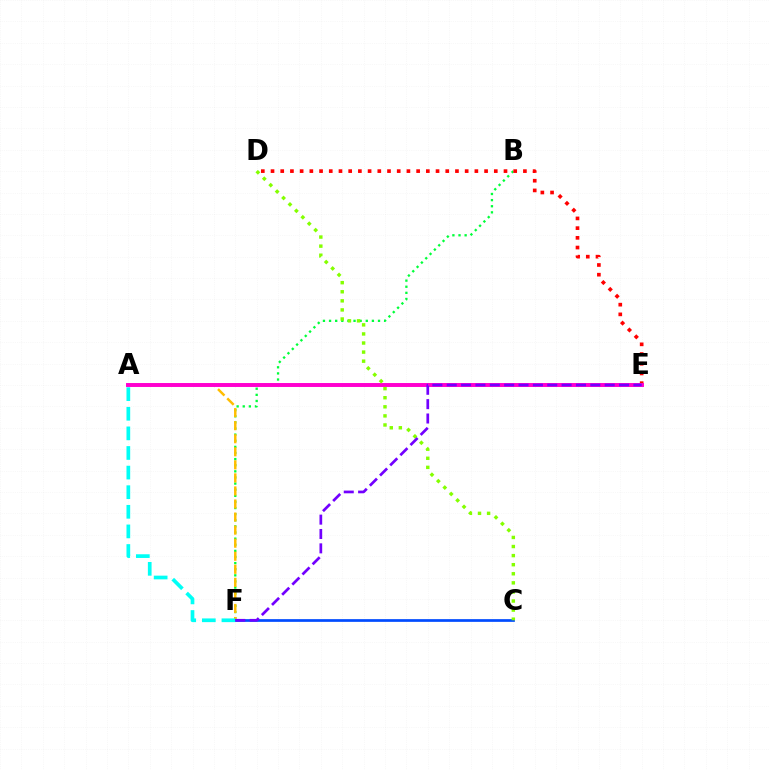{('B', 'F'): [{'color': '#00ff39', 'line_style': 'dotted', 'thickness': 1.66}], ('A', 'F'): [{'color': '#ffbd00', 'line_style': 'dashed', 'thickness': 1.77}, {'color': '#00fff6', 'line_style': 'dashed', 'thickness': 2.66}], ('D', 'E'): [{'color': '#ff0000', 'line_style': 'dotted', 'thickness': 2.64}], ('C', 'F'): [{'color': '#004bff', 'line_style': 'solid', 'thickness': 1.95}], ('A', 'E'): [{'color': '#ff00cf', 'line_style': 'solid', 'thickness': 2.84}], ('C', 'D'): [{'color': '#84ff00', 'line_style': 'dotted', 'thickness': 2.47}], ('E', 'F'): [{'color': '#7200ff', 'line_style': 'dashed', 'thickness': 1.95}]}